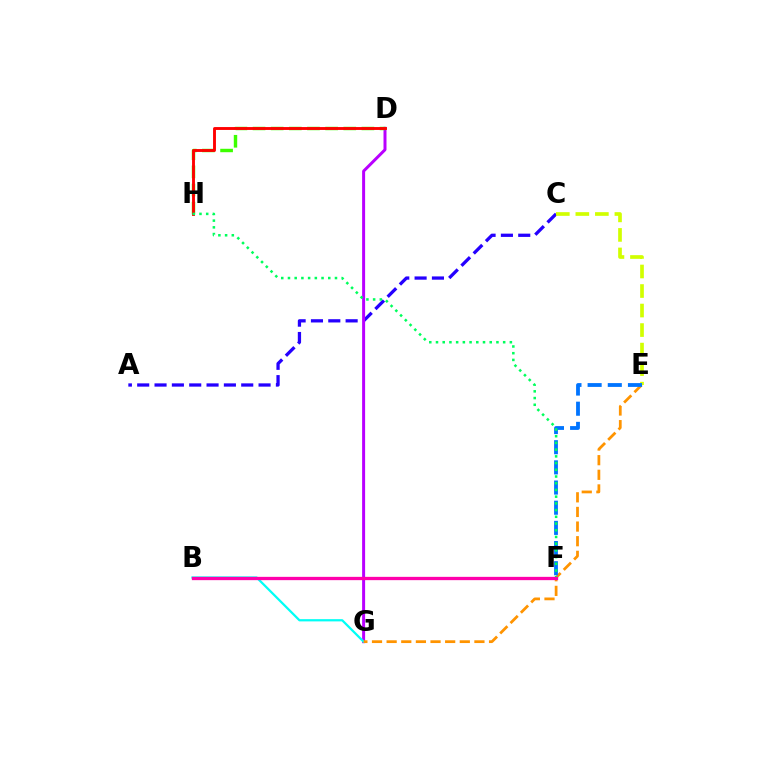{('A', 'C'): [{'color': '#2500ff', 'line_style': 'dashed', 'thickness': 2.36}], ('C', 'E'): [{'color': '#d1ff00', 'line_style': 'dashed', 'thickness': 2.65}], ('D', 'G'): [{'color': '#b900ff', 'line_style': 'solid', 'thickness': 2.15}], ('D', 'H'): [{'color': '#3dff00', 'line_style': 'dashed', 'thickness': 2.47}, {'color': '#ff0000', 'line_style': 'solid', 'thickness': 2.07}], ('B', 'G'): [{'color': '#00fff6', 'line_style': 'solid', 'thickness': 1.61}], ('E', 'G'): [{'color': '#ff9400', 'line_style': 'dashed', 'thickness': 1.99}], ('E', 'F'): [{'color': '#0074ff', 'line_style': 'dashed', 'thickness': 2.74}], ('F', 'H'): [{'color': '#00ff5c', 'line_style': 'dotted', 'thickness': 1.82}], ('B', 'F'): [{'color': '#ff00ac', 'line_style': 'solid', 'thickness': 2.37}]}